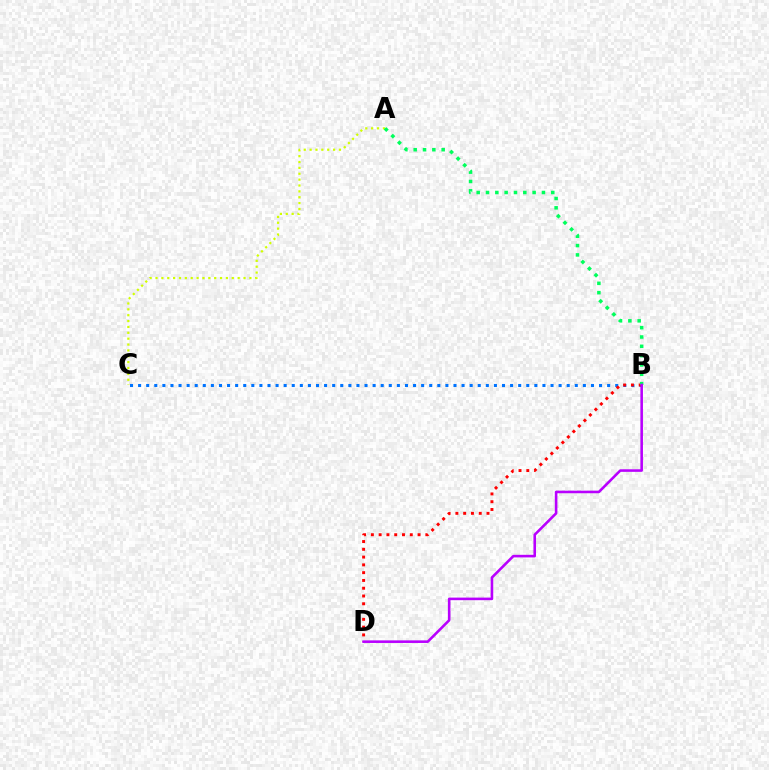{('A', 'C'): [{'color': '#d1ff00', 'line_style': 'dotted', 'thickness': 1.59}], ('B', 'C'): [{'color': '#0074ff', 'line_style': 'dotted', 'thickness': 2.2}], ('B', 'D'): [{'color': '#ff0000', 'line_style': 'dotted', 'thickness': 2.11}, {'color': '#b900ff', 'line_style': 'solid', 'thickness': 1.86}], ('A', 'B'): [{'color': '#00ff5c', 'line_style': 'dotted', 'thickness': 2.53}]}